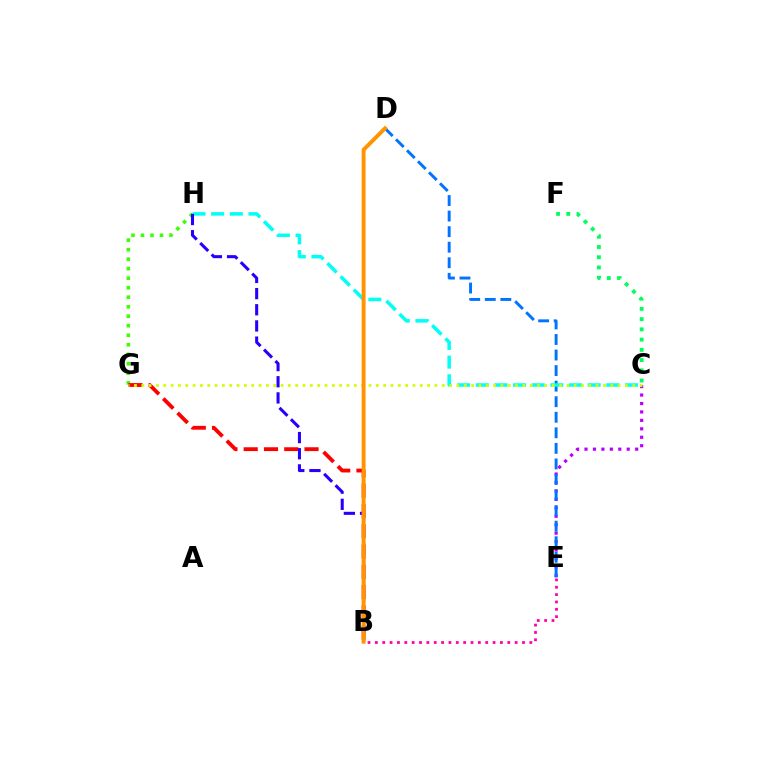{('C', 'E'): [{'color': '#b900ff', 'line_style': 'dotted', 'thickness': 2.29}], ('G', 'H'): [{'color': '#3dff00', 'line_style': 'dotted', 'thickness': 2.58}], ('D', 'E'): [{'color': '#0074ff', 'line_style': 'dashed', 'thickness': 2.11}], ('C', 'F'): [{'color': '#00ff5c', 'line_style': 'dotted', 'thickness': 2.78}], ('C', 'H'): [{'color': '#00fff6', 'line_style': 'dashed', 'thickness': 2.53}], ('B', 'G'): [{'color': '#ff0000', 'line_style': 'dashed', 'thickness': 2.75}], ('B', 'E'): [{'color': '#ff00ac', 'line_style': 'dotted', 'thickness': 2.0}], ('C', 'G'): [{'color': '#d1ff00', 'line_style': 'dotted', 'thickness': 1.99}], ('B', 'H'): [{'color': '#2500ff', 'line_style': 'dashed', 'thickness': 2.2}], ('B', 'D'): [{'color': '#ff9400', 'line_style': 'solid', 'thickness': 2.83}]}